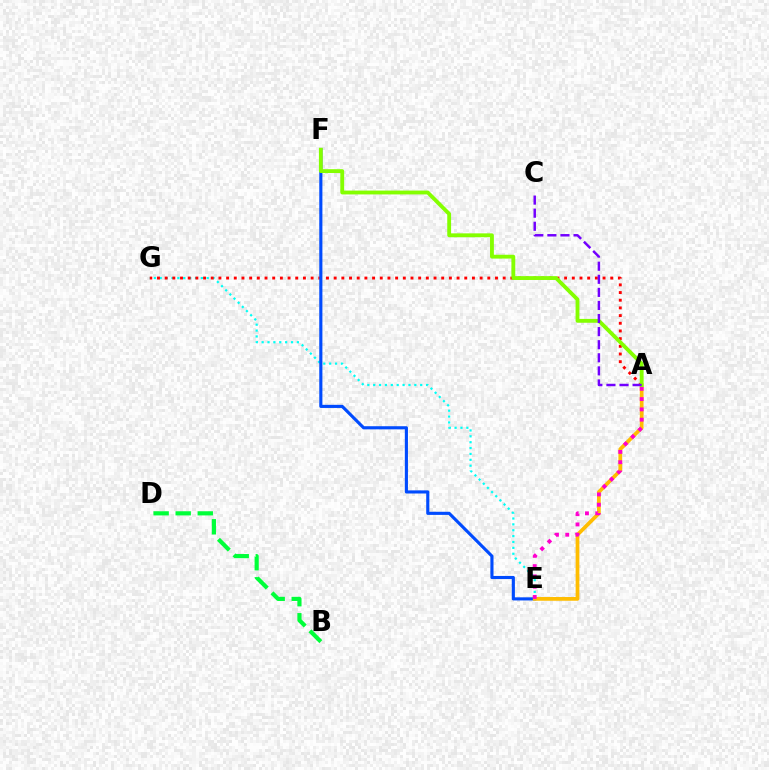{('E', 'G'): [{'color': '#00fff6', 'line_style': 'dotted', 'thickness': 1.6}], ('A', 'G'): [{'color': '#ff0000', 'line_style': 'dotted', 'thickness': 2.09}], ('E', 'F'): [{'color': '#004bff', 'line_style': 'solid', 'thickness': 2.25}], ('A', 'E'): [{'color': '#ffbd00', 'line_style': 'solid', 'thickness': 2.69}, {'color': '#ff00cf', 'line_style': 'dotted', 'thickness': 2.79}], ('A', 'F'): [{'color': '#84ff00', 'line_style': 'solid', 'thickness': 2.77}], ('A', 'C'): [{'color': '#7200ff', 'line_style': 'dashed', 'thickness': 1.78}], ('B', 'D'): [{'color': '#00ff39', 'line_style': 'dashed', 'thickness': 3.0}]}